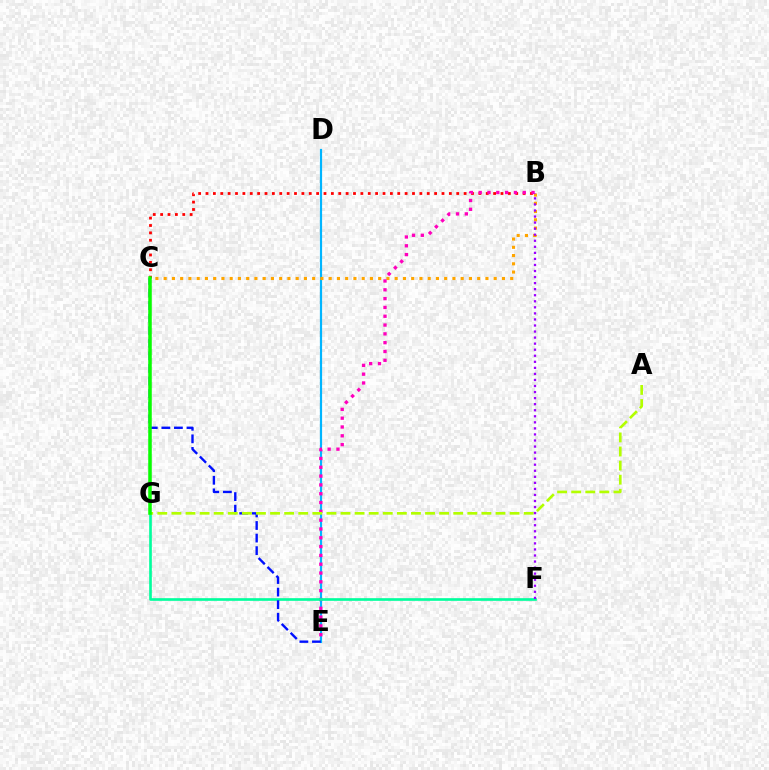{('D', 'E'): [{'color': '#00b5ff', 'line_style': 'solid', 'thickness': 1.58}], ('B', 'C'): [{'color': '#ff0000', 'line_style': 'dotted', 'thickness': 2.0}, {'color': '#ffa500', 'line_style': 'dotted', 'thickness': 2.24}], ('B', 'E'): [{'color': '#ff00bd', 'line_style': 'dotted', 'thickness': 2.39}], ('F', 'G'): [{'color': '#00ff9d', 'line_style': 'solid', 'thickness': 1.91}], ('C', 'E'): [{'color': '#0010ff', 'line_style': 'dashed', 'thickness': 1.71}], ('A', 'G'): [{'color': '#b3ff00', 'line_style': 'dashed', 'thickness': 1.91}], ('B', 'F'): [{'color': '#9b00ff', 'line_style': 'dotted', 'thickness': 1.64}], ('C', 'G'): [{'color': '#08ff00', 'line_style': 'solid', 'thickness': 2.54}]}